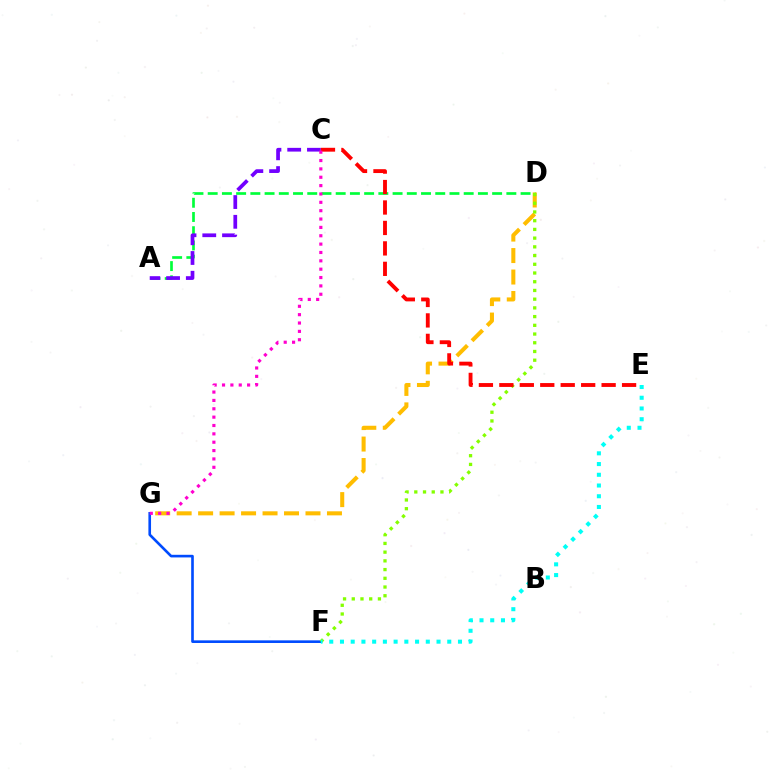{('F', 'G'): [{'color': '#004bff', 'line_style': 'solid', 'thickness': 1.89}], ('A', 'D'): [{'color': '#00ff39', 'line_style': 'dashed', 'thickness': 1.93}], ('A', 'C'): [{'color': '#7200ff', 'line_style': 'dashed', 'thickness': 2.68}], ('D', 'G'): [{'color': '#ffbd00', 'line_style': 'dashed', 'thickness': 2.92}], ('D', 'F'): [{'color': '#84ff00', 'line_style': 'dotted', 'thickness': 2.37}], ('E', 'F'): [{'color': '#00fff6', 'line_style': 'dotted', 'thickness': 2.91}], ('C', 'E'): [{'color': '#ff0000', 'line_style': 'dashed', 'thickness': 2.78}], ('C', 'G'): [{'color': '#ff00cf', 'line_style': 'dotted', 'thickness': 2.27}]}